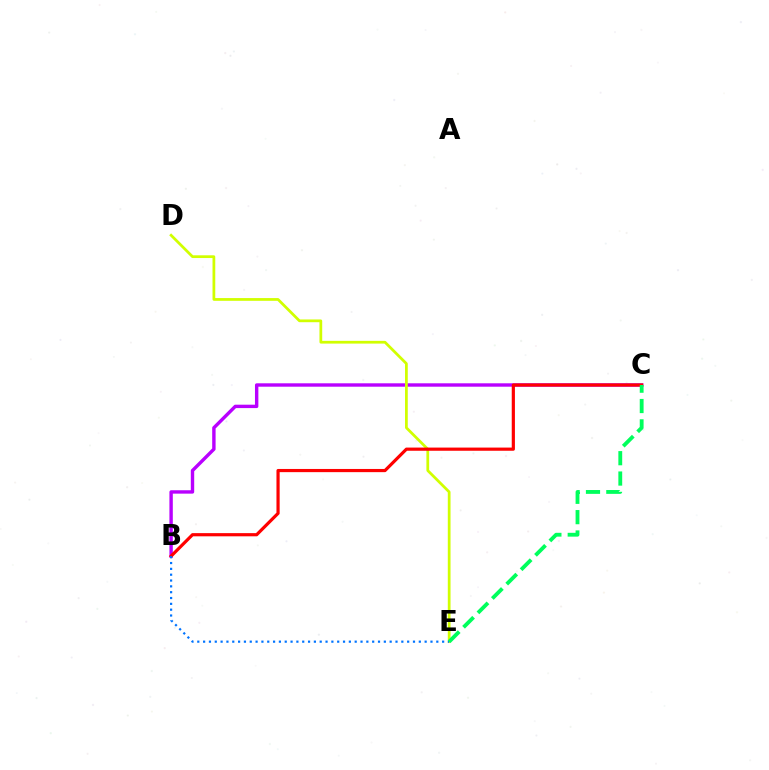{('B', 'C'): [{'color': '#b900ff', 'line_style': 'solid', 'thickness': 2.45}, {'color': '#ff0000', 'line_style': 'solid', 'thickness': 2.29}], ('D', 'E'): [{'color': '#d1ff00', 'line_style': 'solid', 'thickness': 1.98}], ('B', 'E'): [{'color': '#0074ff', 'line_style': 'dotted', 'thickness': 1.58}], ('C', 'E'): [{'color': '#00ff5c', 'line_style': 'dashed', 'thickness': 2.76}]}